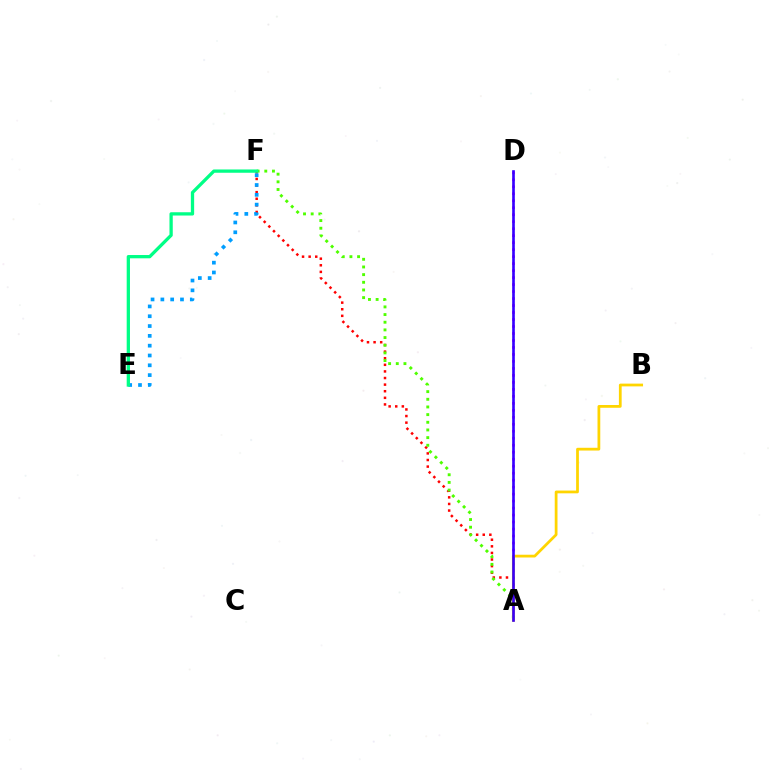{('A', 'D'): [{'color': '#ff00ed', 'line_style': 'dotted', 'thickness': 1.9}, {'color': '#3700ff', 'line_style': 'solid', 'thickness': 1.9}], ('A', 'F'): [{'color': '#ff0000', 'line_style': 'dotted', 'thickness': 1.79}, {'color': '#4fff00', 'line_style': 'dotted', 'thickness': 2.08}], ('E', 'F'): [{'color': '#009eff', 'line_style': 'dotted', 'thickness': 2.67}, {'color': '#00ff86', 'line_style': 'solid', 'thickness': 2.37}], ('A', 'B'): [{'color': '#ffd500', 'line_style': 'solid', 'thickness': 1.99}]}